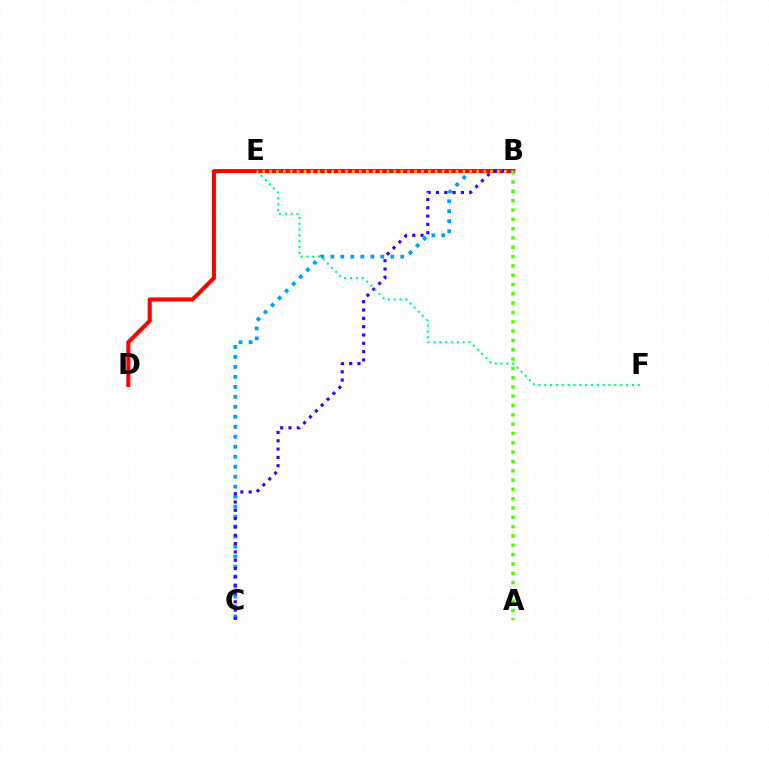{('B', 'E'): [{'color': '#ff00ed', 'line_style': 'dotted', 'thickness': 1.62}, {'color': '#ffd500', 'line_style': 'dotted', 'thickness': 1.88}], ('B', 'C'): [{'color': '#009eff', 'line_style': 'dotted', 'thickness': 2.71}, {'color': '#3700ff', 'line_style': 'dotted', 'thickness': 2.26}], ('B', 'D'): [{'color': '#ff0000', 'line_style': 'solid', 'thickness': 2.93}], ('E', 'F'): [{'color': '#00ff86', 'line_style': 'dotted', 'thickness': 1.59}], ('A', 'B'): [{'color': '#4fff00', 'line_style': 'dotted', 'thickness': 2.53}]}